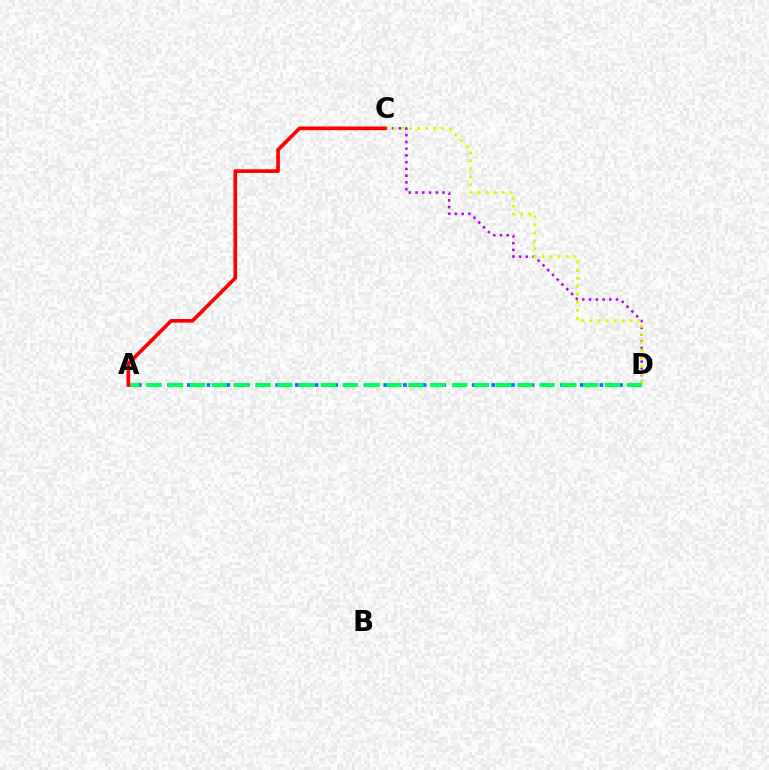{('C', 'D'): [{'color': '#b900ff', 'line_style': 'dotted', 'thickness': 1.83}, {'color': '#d1ff00', 'line_style': 'dotted', 'thickness': 2.18}], ('A', 'D'): [{'color': '#0074ff', 'line_style': 'dotted', 'thickness': 2.67}, {'color': '#00ff5c', 'line_style': 'dashed', 'thickness': 2.97}], ('A', 'C'): [{'color': '#ff0000', 'line_style': 'solid', 'thickness': 2.64}]}